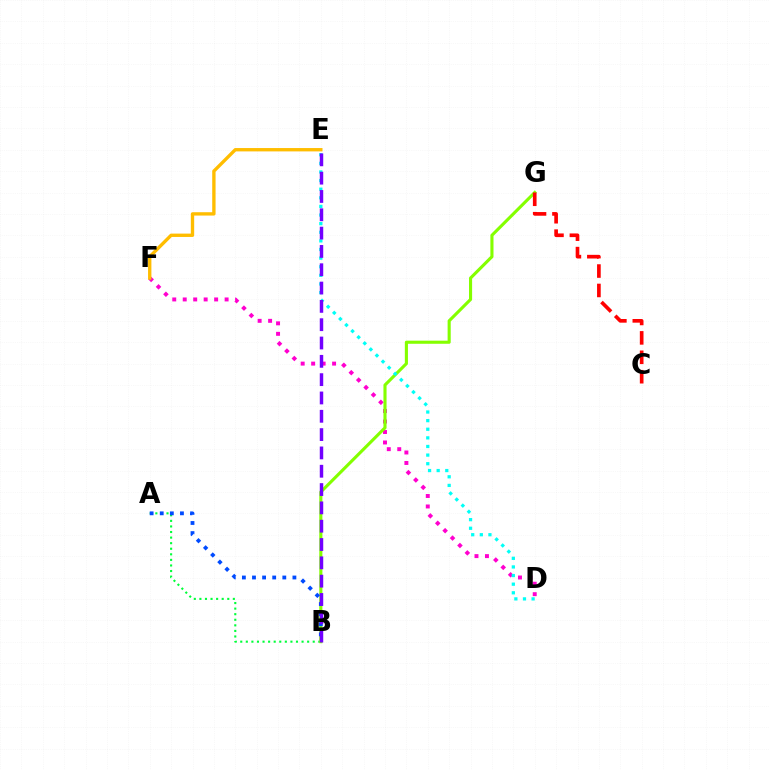{('A', 'B'): [{'color': '#00ff39', 'line_style': 'dotted', 'thickness': 1.51}, {'color': '#004bff', 'line_style': 'dotted', 'thickness': 2.75}], ('D', 'F'): [{'color': '#ff00cf', 'line_style': 'dotted', 'thickness': 2.84}], ('B', 'G'): [{'color': '#84ff00', 'line_style': 'solid', 'thickness': 2.24}], ('C', 'G'): [{'color': '#ff0000', 'line_style': 'dashed', 'thickness': 2.64}], ('E', 'F'): [{'color': '#ffbd00', 'line_style': 'solid', 'thickness': 2.41}], ('D', 'E'): [{'color': '#00fff6', 'line_style': 'dotted', 'thickness': 2.34}], ('B', 'E'): [{'color': '#7200ff', 'line_style': 'dashed', 'thickness': 2.49}]}